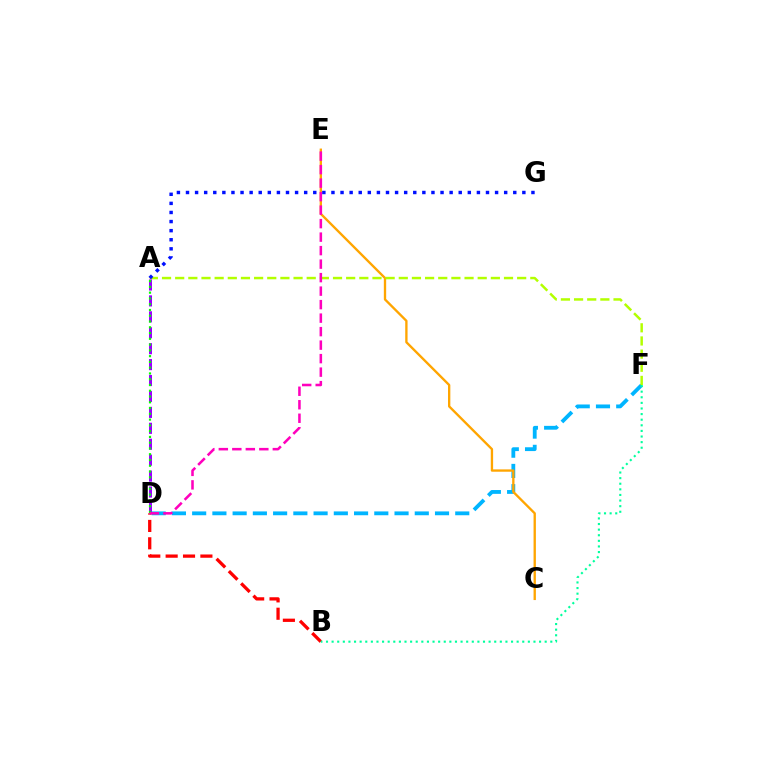{('D', 'F'): [{'color': '#00b5ff', 'line_style': 'dashed', 'thickness': 2.75}], ('B', 'D'): [{'color': '#ff0000', 'line_style': 'dashed', 'thickness': 2.36}], ('C', 'E'): [{'color': '#ffa500', 'line_style': 'solid', 'thickness': 1.68}], ('A', 'F'): [{'color': '#b3ff00', 'line_style': 'dashed', 'thickness': 1.79}], ('A', 'G'): [{'color': '#0010ff', 'line_style': 'dotted', 'thickness': 2.47}], ('A', 'D'): [{'color': '#9b00ff', 'line_style': 'dashed', 'thickness': 2.16}, {'color': '#08ff00', 'line_style': 'dotted', 'thickness': 1.57}], ('D', 'E'): [{'color': '#ff00bd', 'line_style': 'dashed', 'thickness': 1.83}], ('B', 'F'): [{'color': '#00ff9d', 'line_style': 'dotted', 'thickness': 1.52}]}